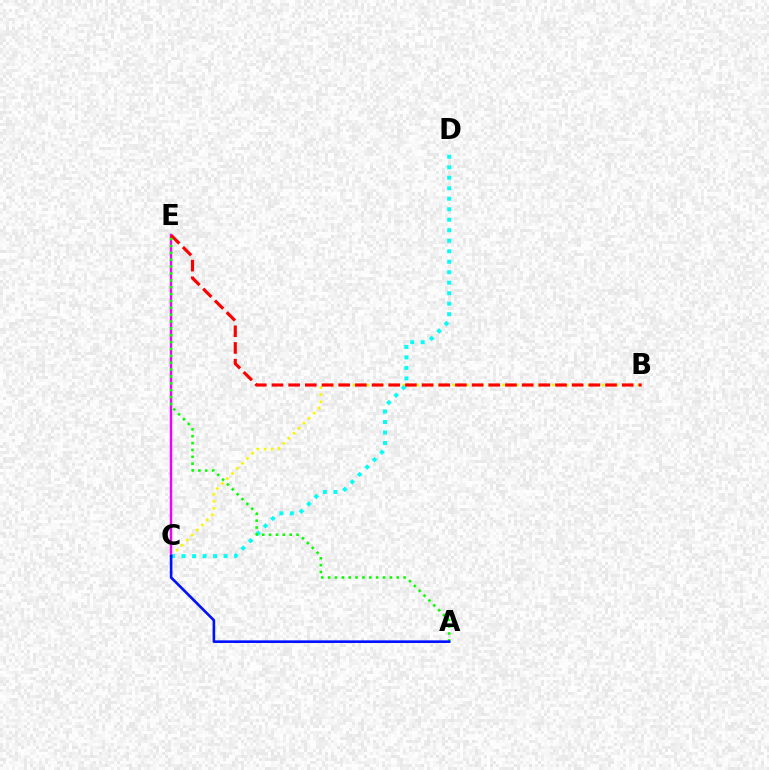{('B', 'C'): [{'color': '#fcf500', 'line_style': 'dotted', 'thickness': 1.93}], ('C', 'D'): [{'color': '#00fff6', 'line_style': 'dotted', 'thickness': 2.85}], ('C', 'E'): [{'color': '#ee00ff', 'line_style': 'solid', 'thickness': 1.73}], ('B', 'E'): [{'color': '#ff0000', 'line_style': 'dashed', 'thickness': 2.27}], ('A', 'E'): [{'color': '#08ff00', 'line_style': 'dotted', 'thickness': 1.87}], ('A', 'C'): [{'color': '#0010ff', 'line_style': 'solid', 'thickness': 1.89}]}